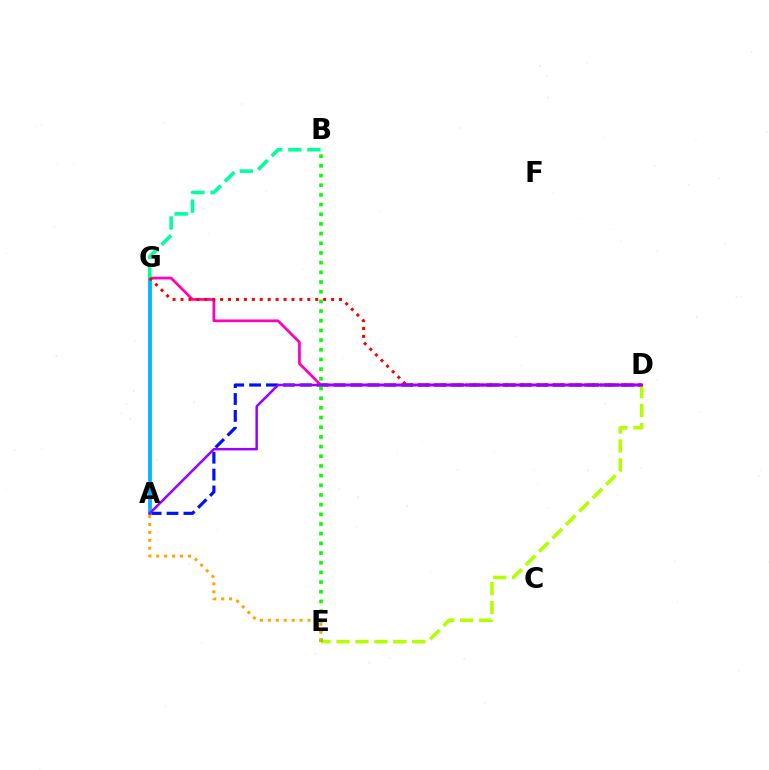{('A', 'D'): [{'color': '#0010ff', 'line_style': 'dashed', 'thickness': 2.3}, {'color': '#9b00ff', 'line_style': 'solid', 'thickness': 1.8}], ('D', 'E'): [{'color': '#b3ff00', 'line_style': 'dashed', 'thickness': 2.57}], ('B', 'E'): [{'color': '#08ff00', 'line_style': 'dotted', 'thickness': 2.63}], ('A', 'E'): [{'color': '#ffa500', 'line_style': 'dotted', 'thickness': 2.16}], ('D', 'G'): [{'color': '#ff00bd', 'line_style': 'solid', 'thickness': 1.97}, {'color': '#ff0000', 'line_style': 'dotted', 'thickness': 2.15}], ('A', 'G'): [{'color': '#00b5ff', 'line_style': 'solid', 'thickness': 2.73}], ('B', 'G'): [{'color': '#00ff9d', 'line_style': 'dashed', 'thickness': 2.59}]}